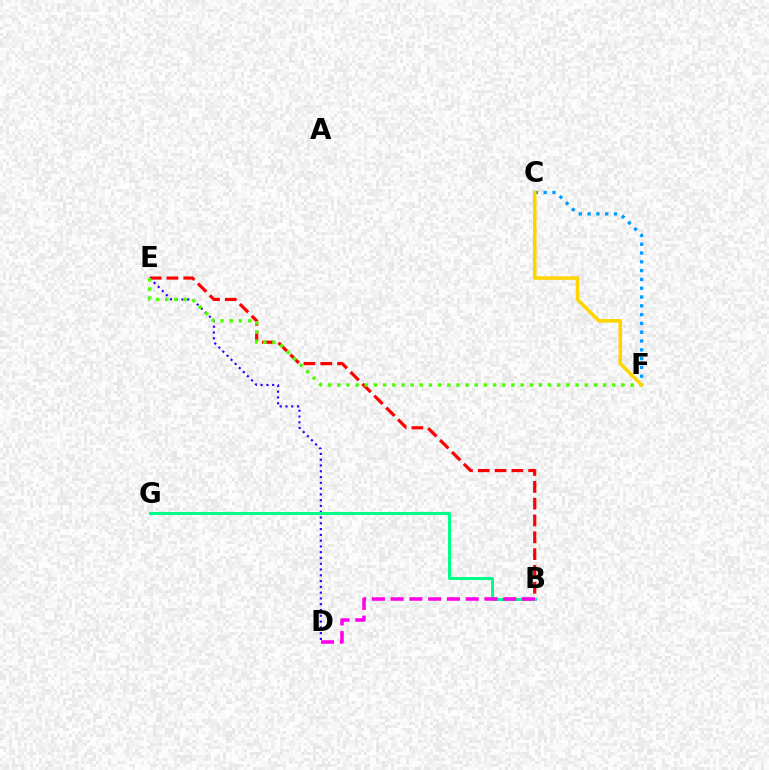{('B', 'E'): [{'color': '#ff0000', 'line_style': 'dashed', 'thickness': 2.28}], ('D', 'E'): [{'color': '#3700ff', 'line_style': 'dotted', 'thickness': 1.57}], ('E', 'F'): [{'color': '#4fff00', 'line_style': 'dotted', 'thickness': 2.49}], ('C', 'F'): [{'color': '#009eff', 'line_style': 'dotted', 'thickness': 2.39}, {'color': '#ffd500', 'line_style': 'solid', 'thickness': 2.57}], ('B', 'G'): [{'color': '#00ff86', 'line_style': 'solid', 'thickness': 2.17}], ('B', 'D'): [{'color': '#ff00ed', 'line_style': 'dashed', 'thickness': 2.55}]}